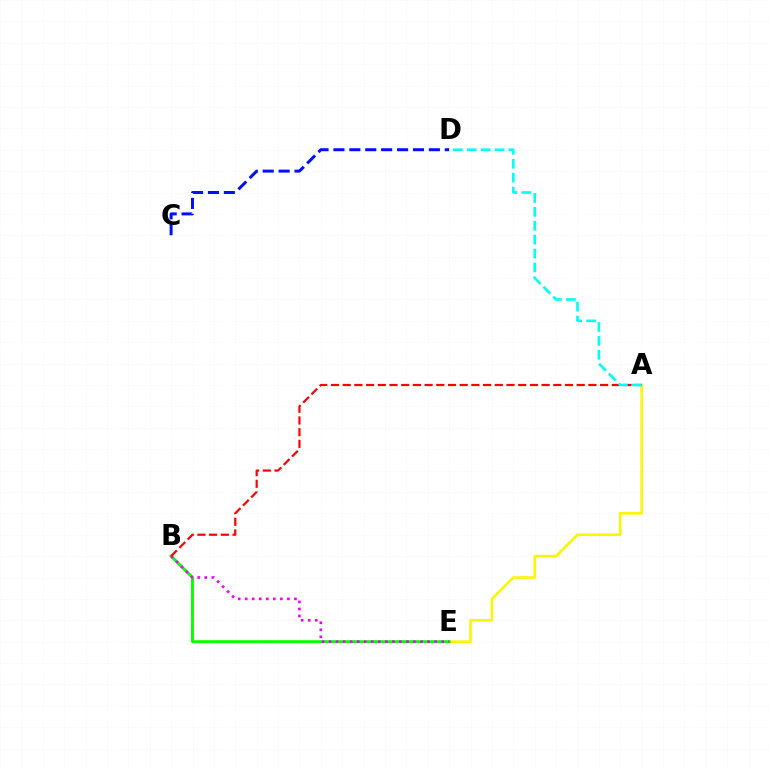{('A', 'E'): [{'color': '#fcf500', 'line_style': 'solid', 'thickness': 1.88}], ('B', 'E'): [{'color': '#08ff00', 'line_style': 'solid', 'thickness': 2.11}, {'color': '#ee00ff', 'line_style': 'dotted', 'thickness': 1.91}], ('A', 'B'): [{'color': '#ff0000', 'line_style': 'dashed', 'thickness': 1.59}], ('A', 'D'): [{'color': '#00fff6', 'line_style': 'dashed', 'thickness': 1.89}], ('C', 'D'): [{'color': '#0010ff', 'line_style': 'dashed', 'thickness': 2.16}]}